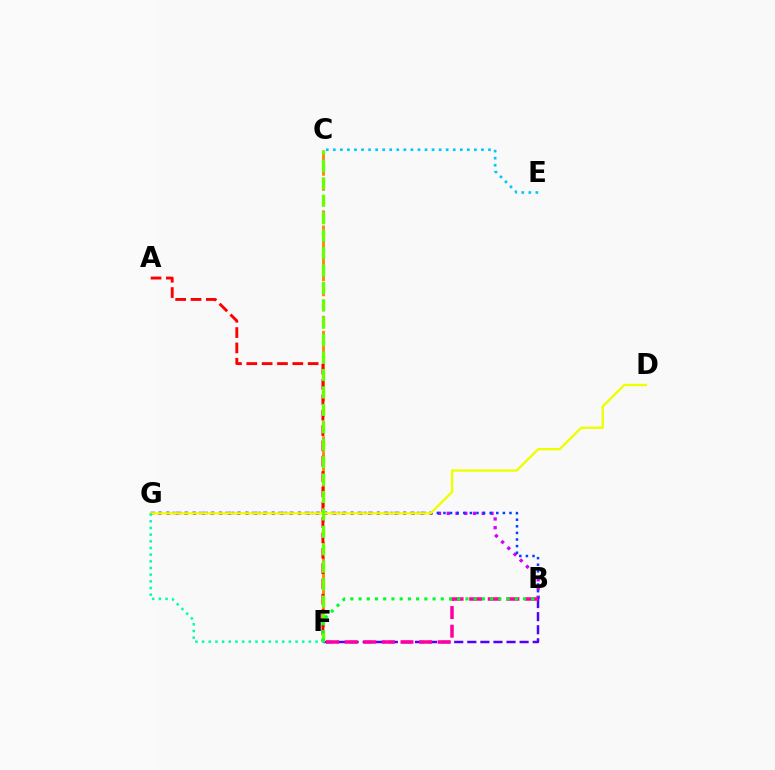{('C', 'F'): [{'color': '#ff8800', 'line_style': 'dashed', 'thickness': 2.05}, {'color': '#66ff00', 'line_style': 'dashed', 'thickness': 2.37}], ('B', 'G'): [{'color': '#d600ff', 'line_style': 'dotted', 'thickness': 2.38}, {'color': '#003fff', 'line_style': 'dotted', 'thickness': 1.79}], ('B', 'F'): [{'color': '#4f00ff', 'line_style': 'dashed', 'thickness': 1.78}, {'color': '#ff00a0', 'line_style': 'dashed', 'thickness': 2.53}, {'color': '#00ff27', 'line_style': 'dotted', 'thickness': 2.23}], ('A', 'F'): [{'color': '#ff0000', 'line_style': 'dashed', 'thickness': 2.08}], ('D', 'G'): [{'color': '#eeff00', 'line_style': 'solid', 'thickness': 1.71}], ('C', 'E'): [{'color': '#00c7ff', 'line_style': 'dotted', 'thickness': 1.92}], ('F', 'G'): [{'color': '#00ffaf', 'line_style': 'dotted', 'thickness': 1.81}]}